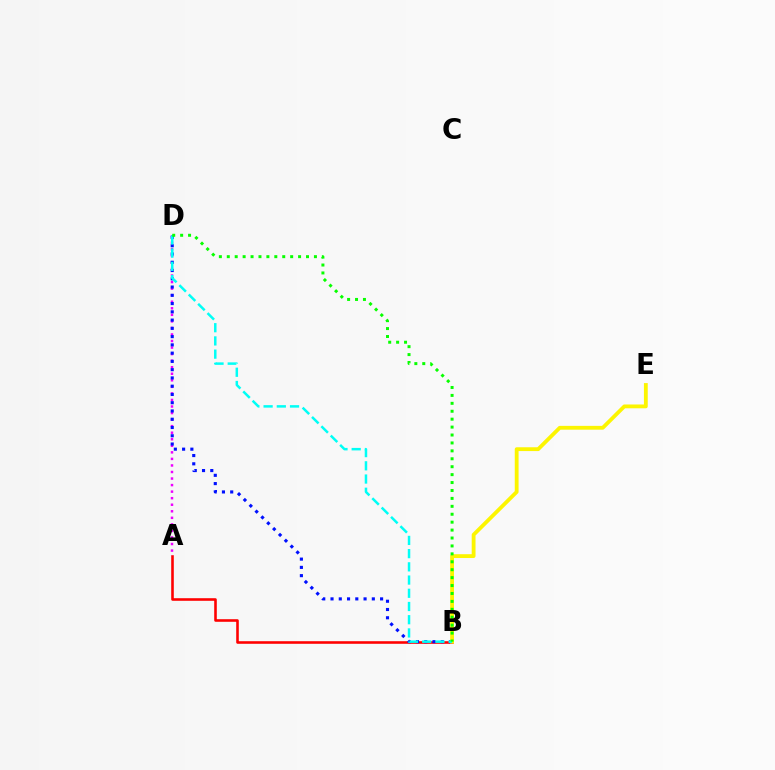{('A', 'B'): [{'color': '#ff0000', 'line_style': 'solid', 'thickness': 1.86}], ('A', 'D'): [{'color': '#ee00ff', 'line_style': 'dotted', 'thickness': 1.78}], ('B', 'D'): [{'color': '#0010ff', 'line_style': 'dotted', 'thickness': 2.24}, {'color': '#00fff6', 'line_style': 'dashed', 'thickness': 1.8}, {'color': '#08ff00', 'line_style': 'dotted', 'thickness': 2.15}], ('B', 'E'): [{'color': '#fcf500', 'line_style': 'solid', 'thickness': 2.75}]}